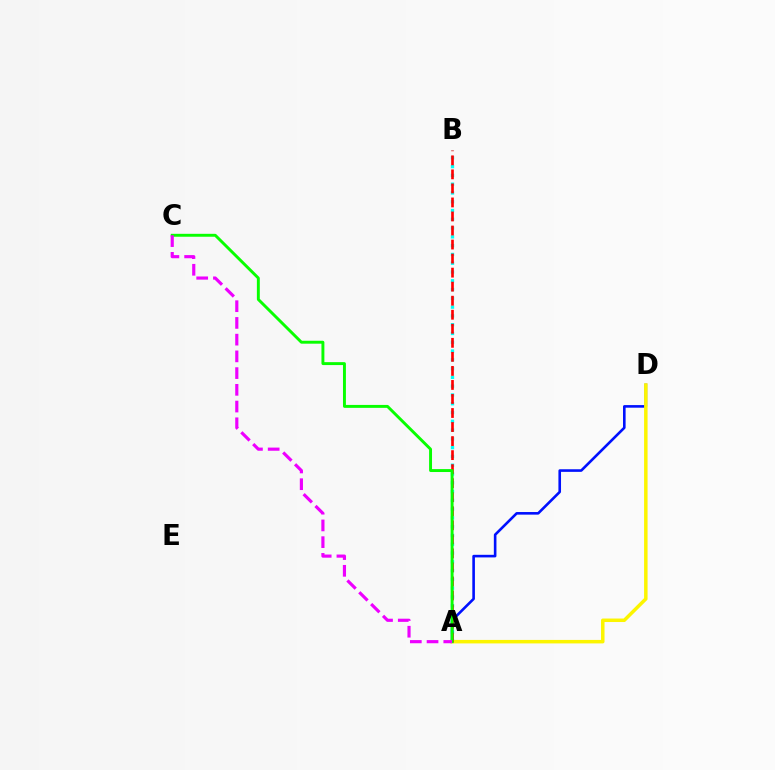{('A', 'B'): [{'color': '#00fff6', 'line_style': 'dotted', 'thickness': 2.39}, {'color': '#ff0000', 'line_style': 'dashed', 'thickness': 1.91}], ('A', 'D'): [{'color': '#0010ff', 'line_style': 'solid', 'thickness': 1.88}, {'color': '#fcf500', 'line_style': 'solid', 'thickness': 2.51}], ('A', 'C'): [{'color': '#08ff00', 'line_style': 'solid', 'thickness': 2.11}, {'color': '#ee00ff', 'line_style': 'dashed', 'thickness': 2.27}]}